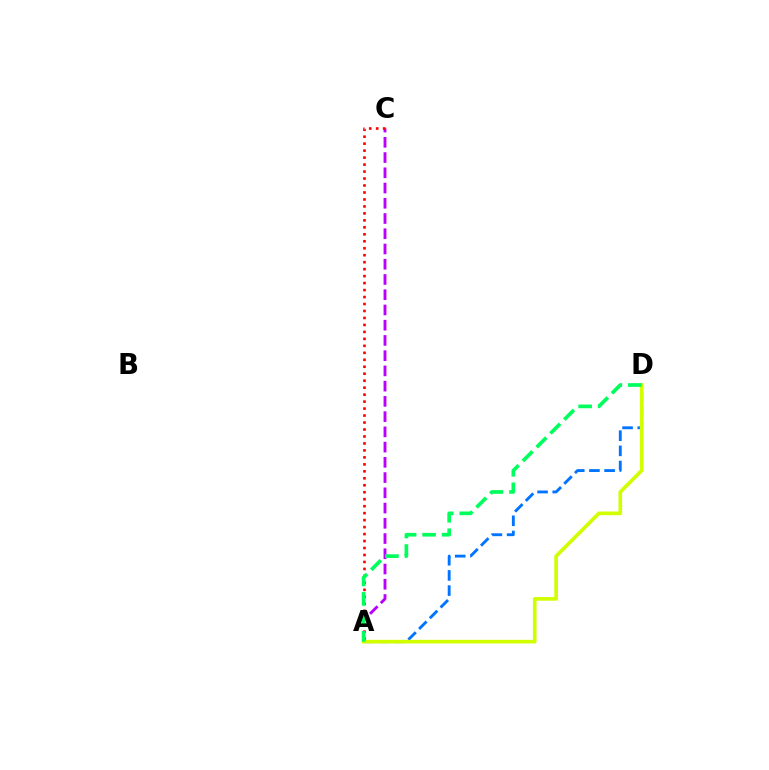{('A', 'C'): [{'color': '#b900ff', 'line_style': 'dashed', 'thickness': 2.07}, {'color': '#ff0000', 'line_style': 'dotted', 'thickness': 1.89}], ('A', 'D'): [{'color': '#0074ff', 'line_style': 'dashed', 'thickness': 2.06}, {'color': '#d1ff00', 'line_style': 'solid', 'thickness': 2.63}, {'color': '#00ff5c', 'line_style': 'dashed', 'thickness': 2.65}]}